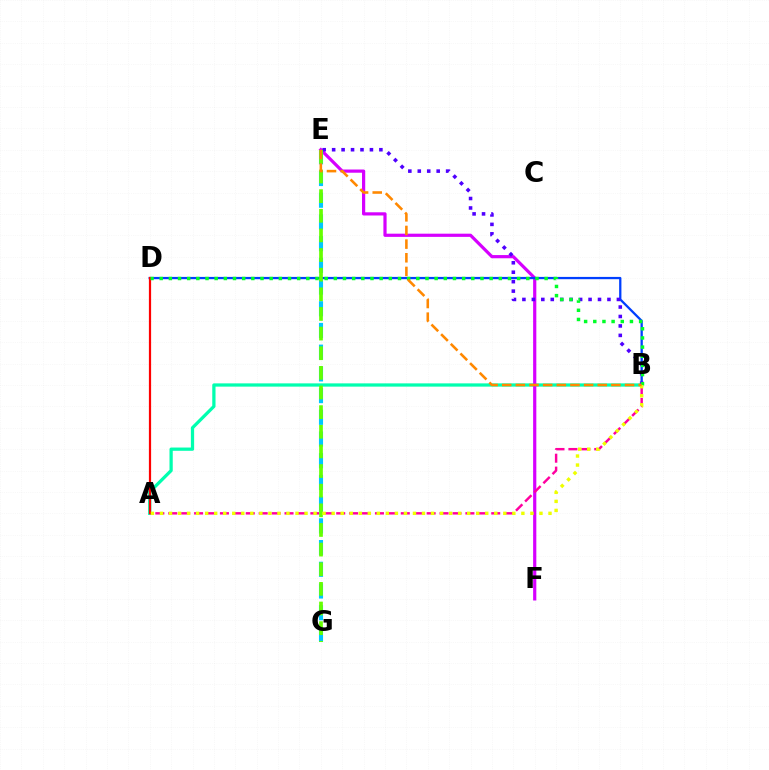{('A', 'B'): [{'color': '#00ffaf', 'line_style': 'solid', 'thickness': 2.35}, {'color': '#ff00a0', 'line_style': 'dashed', 'thickness': 1.76}, {'color': '#eeff00', 'line_style': 'dotted', 'thickness': 2.45}], ('E', 'F'): [{'color': '#d600ff', 'line_style': 'solid', 'thickness': 2.3}], ('E', 'G'): [{'color': '#00c7ff', 'line_style': 'dashed', 'thickness': 2.95}, {'color': '#66ff00', 'line_style': 'dashed', 'thickness': 2.67}], ('B', 'D'): [{'color': '#003fff', 'line_style': 'solid', 'thickness': 1.64}, {'color': '#00ff27', 'line_style': 'dotted', 'thickness': 2.49}], ('A', 'D'): [{'color': '#ff0000', 'line_style': 'solid', 'thickness': 1.6}], ('B', 'E'): [{'color': '#4f00ff', 'line_style': 'dotted', 'thickness': 2.57}, {'color': '#ff8800', 'line_style': 'dashed', 'thickness': 1.85}]}